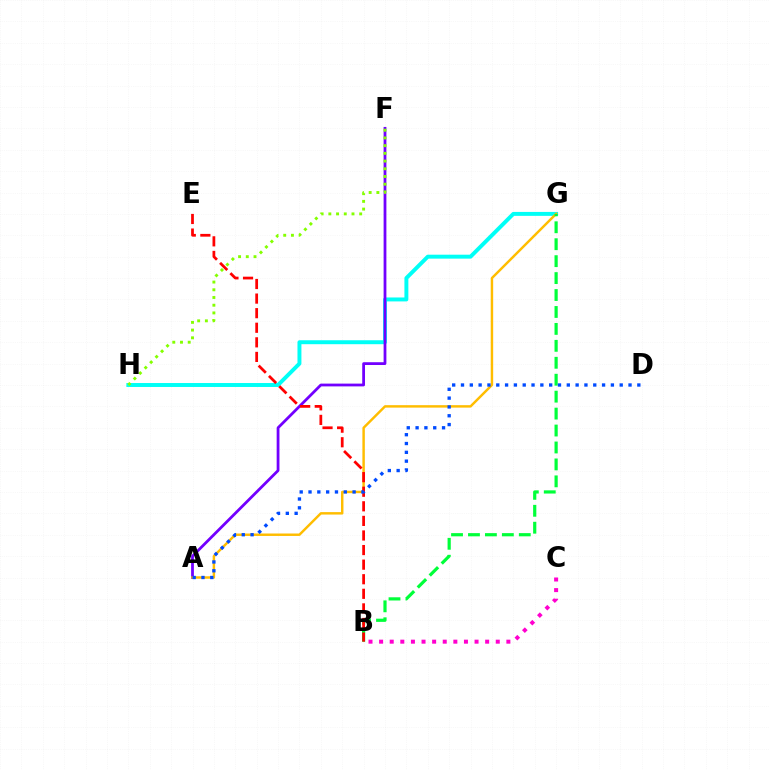{('G', 'H'): [{'color': '#00fff6', 'line_style': 'solid', 'thickness': 2.84}], ('A', 'F'): [{'color': '#7200ff', 'line_style': 'solid', 'thickness': 2.0}], ('A', 'G'): [{'color': '#ffbd00', 'line_style': 'solid', 'thickness': 1.76}], ('B', 'C'): [{'color': '#ff00cf', 'line_style': 'dotted', 'thickness': 2.88}], ('B', 'G'): [{'color': '#00ff39', 'line_style': 'dashed', 'thickness': 2.3}], ('F', 'H'): [{'color': '#84ff00', 'line_style': 'dotted', 'thickness': 2.1}], ('B', 'E'): [{'color': '#ff0000', 'line_style': 'dashed', 'thickness': 1.98}], ('A', 'D'): [{'color': '#004bff', 'line_style': 'dotted', 'thickness': 2.4}]}